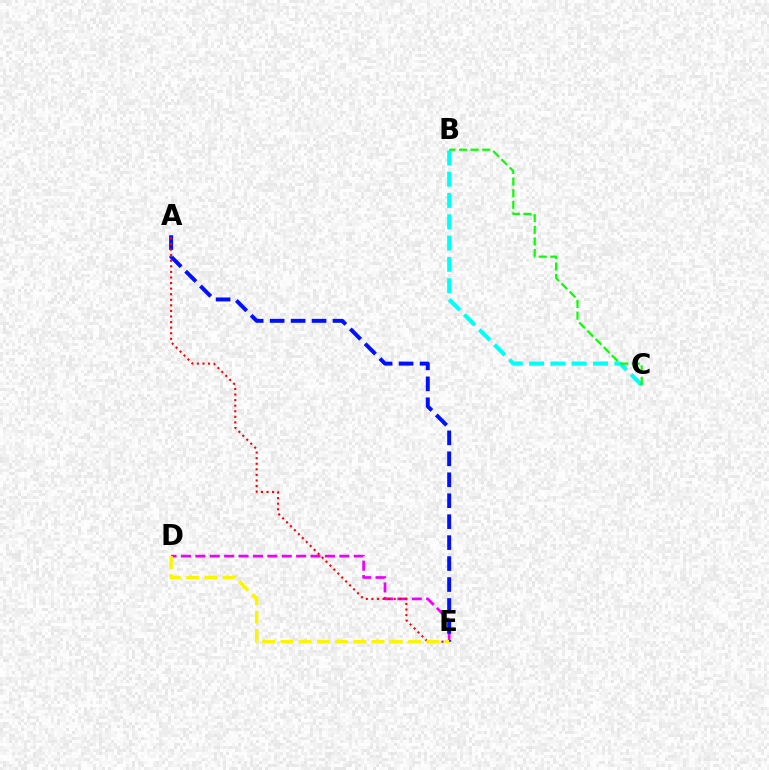{('B', 'C'): [{'color': '#00fff6', 'line_style': 'dashed', 'thickness': 2.89}, {'color': '#08ff00', 'line_style': 'dashed', 'thickness': 1.58}], ('D', 'E'): [{'color': '#ee00ff', 'line_style': 'dashed', 'thickness': 1.96}, {'color': '#fcf500', 'line_style': 'dashed', 'thickness': 2.48}], ('A', 'E'): [{'color': '#0010ff', 'line_style': 'dashed', 'thickness': 2.85}, {'color': '#ff0000', 'line_style': 'dotted', 'thickness': 1.52}]}